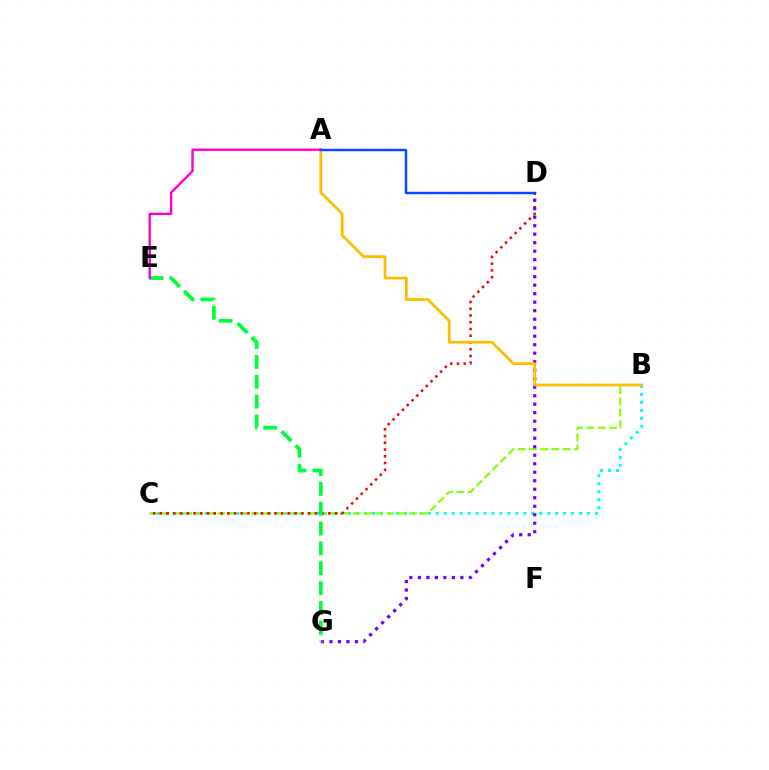{('B', 'C'): [{'color': '#00fff6', 'line_style': 'dotted', 'thickness': 2.17}, {'color': '#84ff00', 'line_style': 'dashed', 'thickness': 1.53}], ('C', 'D'): [{'color': '#ff0000', 'line_style': 'dotted', 'thickness': 1.83}], ('D', 'G'): [{'color': '#7200ff', 'line_style': 'dotted', 'thickness': 2.31}], ('E', 'G'): [{'color': '#00ff39', 'line_style': 'dashed', 'thickness': 2.7}], ('A', 'B'): [{'color': '#ffbd00', 'line_style': 'solid', 'thickness': 1.99}], ('A', 'E'): [{'color': '#ff00cf', 'line_style': 'solid', 'thickness': 1.72}], ('A', 'D'): [{'color': '#004bff', 'line_style': 'solid', 'thickness': 1.75}]}